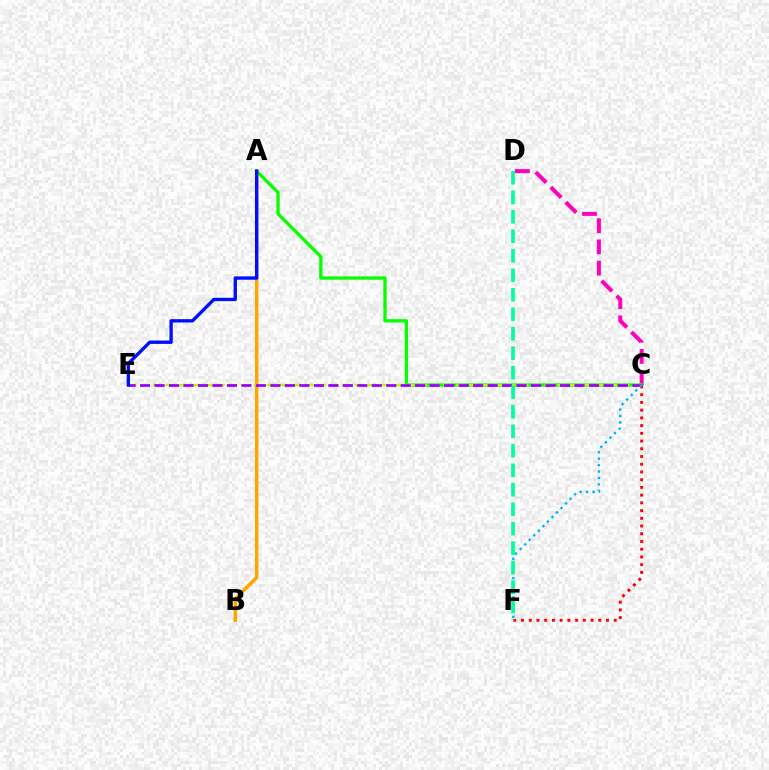{('A', 'B'): [{'color': '#ffa500', 'line_style': 'solid', 'thickness': 2.51}], ('C', 'D'): [{'color': '#ff00bd', 'line_style': 'dashed', 'thickness': 2.88}], ('A', 'C'): [{'color': '#08ff00', 'line_style': 'solid', 'thickness': 2.39}], ('C', 'E'): [{'color': '#b3ff00', 'line_style': 'dashed', 'thickness': 1.72}, {'color': '#9b00ff', 'line_style': 'dashed', 'thickness': 1.97}], ('C', 'F'): [{'color': '#ff0000', 'line_style': 'dotted', 'thickness': 2.1}, {'color': '#00b5ff', 'line_style': 'dotted', 'thickness': 1.75}], ('A', 'E'): [{'color': '#0010ff', 'line_style': 'solid', 'thickness': 2.42}], ('D', 'F'): [{'color': '#00ff9d', 'line_style': 'dashed', 'thickness': 2.65}]}